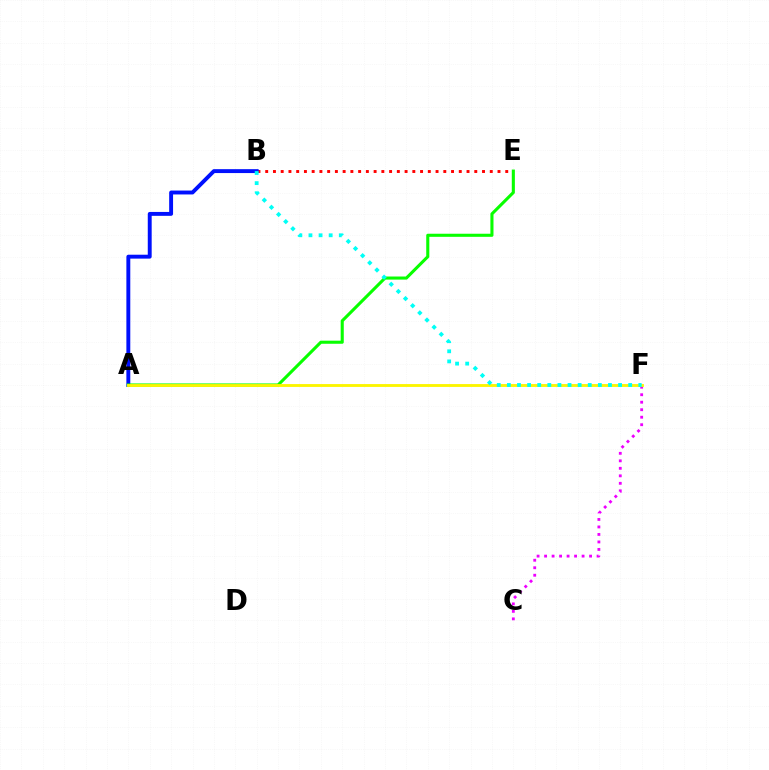{('C', 'F'): [{'color': '#ee00ff', 'line_style': 'dotted', 'thickness': 2.04}], ('B', 'E'): [{'color': '#ff0000', 'line_style': 'dotted', 'thickness': 2.1}], ('A', 'B'): [{'color': '#0010ff', 'line_style': 'solid', 'thickness': 2.81}], ('A', 'E'): [{'color': '#08ff00', 'line_style': 'solid', 'thickness': 2.22}], ('A', 'F'): [{'color': '#fcf500', 'line_style': 'solid', 'thickness': 2.06}], ('B', 'F'): [{'color': '#00fff6', 'line_style': 'dotted', 'thickness': 2.75}]}